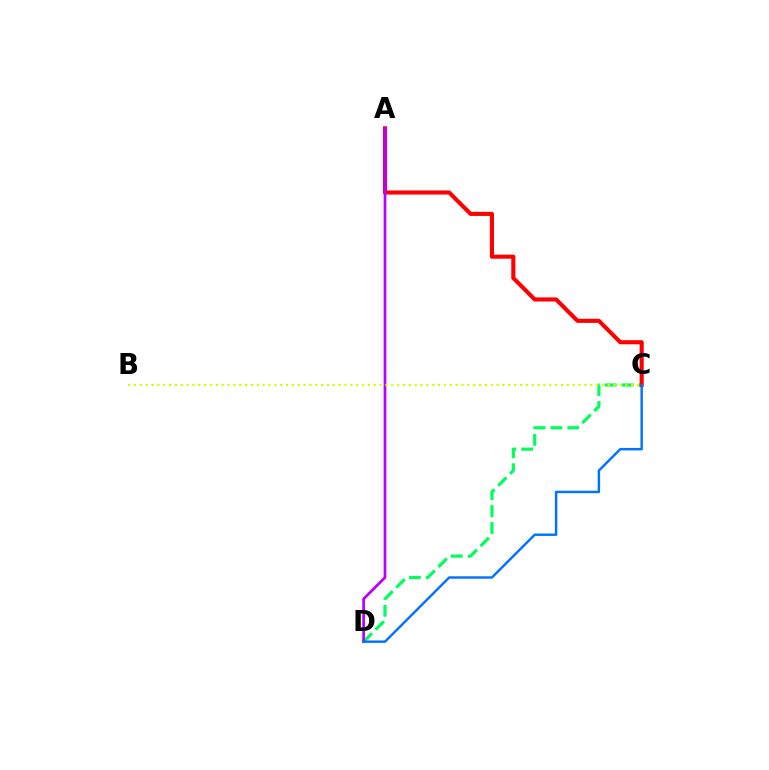{('C', 'D'): [{'color': '#00ff5c', 'line_style': 'dashed', 'thickness': 2.3}, {'color': '#0074ff', 'line_style': 'solid', 'thickness': 1.76}], ('A', 'C'): [{'color': '#ff0000', 'line_style': 'solid', 'thickness': 2.95}], ('A', 'D'): [{'color': '#b900ff', 'line_style': 'solid', 'thickness': 1.97}], ('B', 'C'): [{'color': '#d1ff00', 'line_style': 'dotted', 'thickness': 1.59}]}